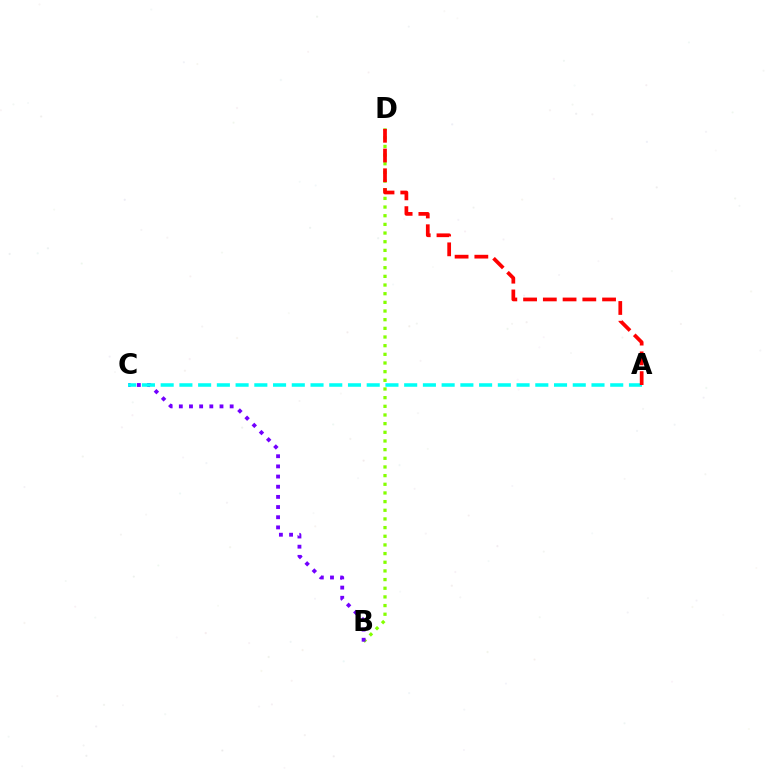{('B', 'D'): [{'color': '#84ff00', 'line_style': 'dotted', 'thickness': 2.35}], ('B', 'C'): [{'color': '#7200ff', 'line_style': 'dotted', 'thickness': 2.76}], ('A', 'C'): [{'color': '#00fff6', 'line_style': 'dashed', 'thickness': 2.54}], ('A', 'D'): [{'color': '#ff0000', 'line_style': 'dashed', 'thickness': 2.68}]}